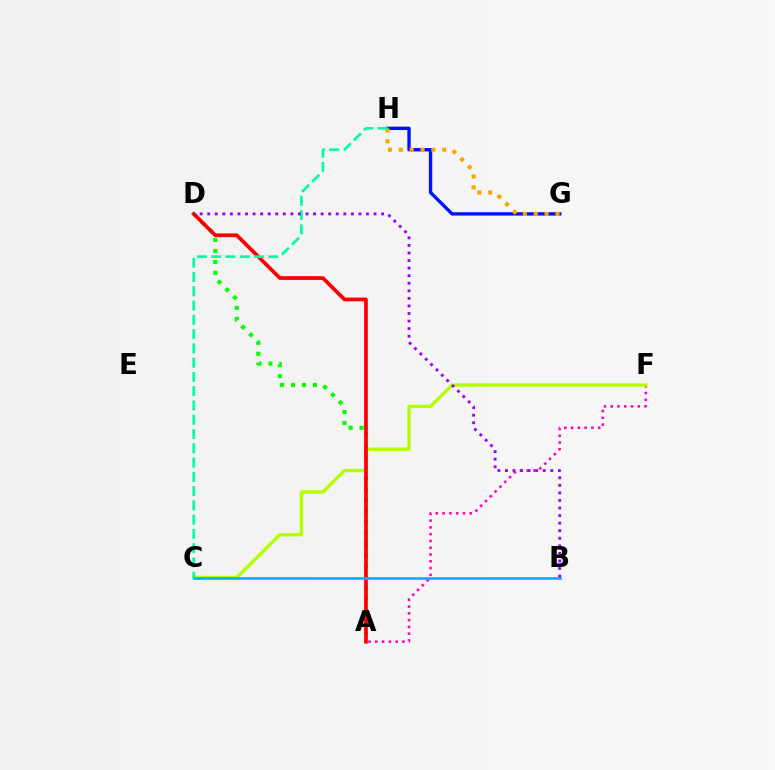{('A', 'F'): [{'color': '#ff00bd', 'line_style': 'dotted', 'thickness': 1.84}], ('A', 'D'): [{'color': '#08ff00', 'line_style': 'dotted', 'thickness': 2.98}, {'color': '#ff0000', 'line_style': 'solid', 'thickness': 2.69}], ('C', 'F'): [{'color': '#b3ff00', 'line_style': 'solid', 'thickness': 2.43}], ('B', 'C'): [{'color': '#00b5ff', 'line_style': 'solid', 'thickness': 1.93}], ('G', 'H'): [{'color': '#0010ff', 'line_style': 'solid', 'thickness': 2.42}, {'color': '#ffa500', 'line_style': 'dotted', 'thickness': 2.95}], ('C', 'H'): [{'color': '#00ff9d', 'line_style': 'dashed', 'thickness': 1.94}], ('B', 'D'): [{'color': '#9b00ff', 'line_style': 'dotted', 'thickness': 2.05}]}